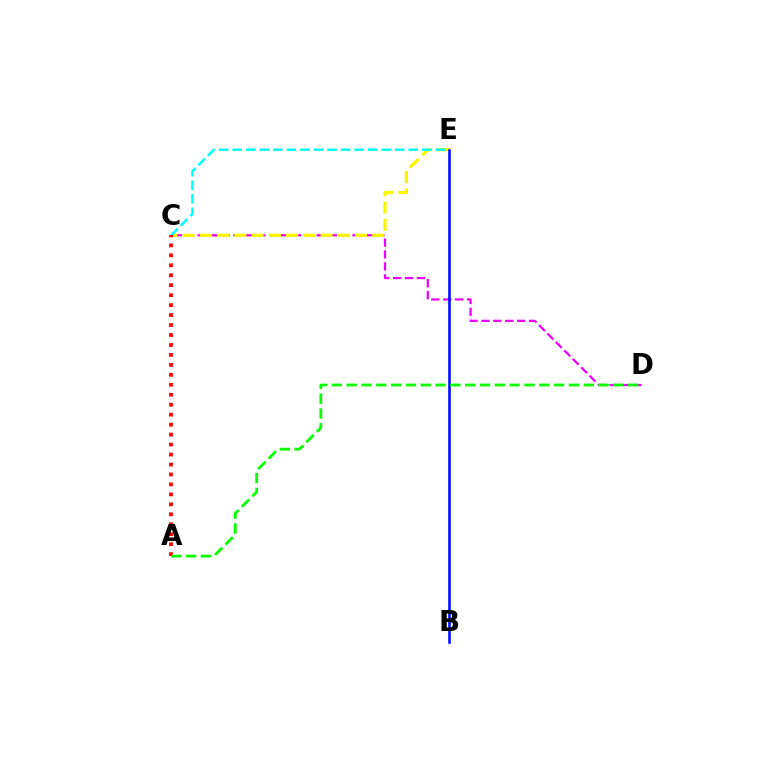{('C', 'D'): [{'color': '#ee00ff', 'line_style': 'dashed', 'thickness': 1.62}], ('C', 'E'): [{'color': '#fcf500', 'line_style': 'dashed', 'thickness': 2.34}, {'color': '#00fff6', 'line_style': 'dashed', 'thickness': 1.84}], ('B', 'E'): [{'color': '#0010ff', 'line_style': 'solid', 'thickness': 1.89}], ('A', 'C'): [{'color': '#ff0000', 'line_style': 'dotted', 'thickness': 2.71}], ('A', 'D'): [{'color': '#08ff00', 'line_style': 'dashed', 'thickness': 2.01}]}